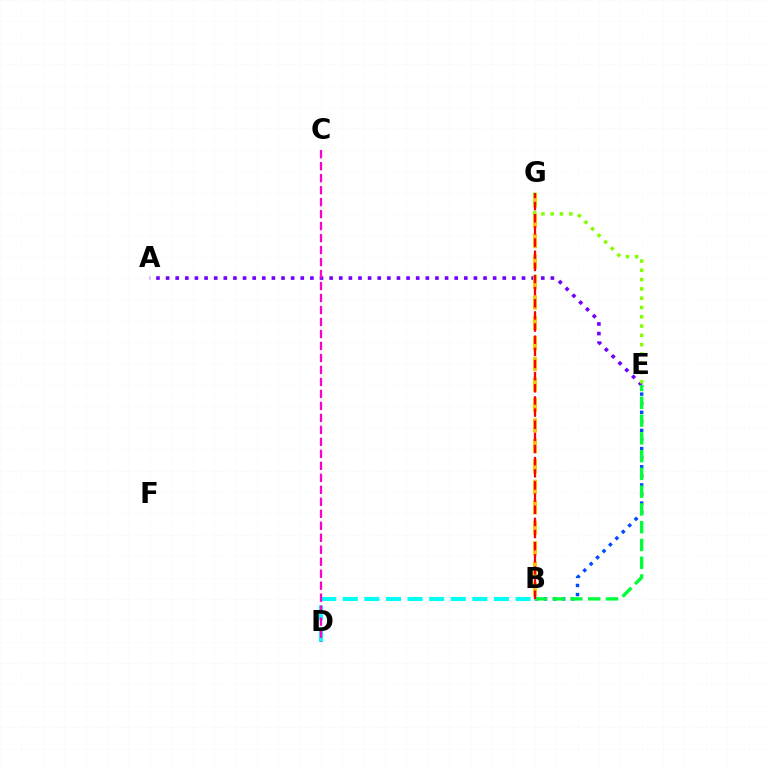{('A', 'E'): [{'color': '#7200ff', 'line_style': 'dotted', 'thickness': 2.61}], ('B', 'E'): [{'color': '#004bff', 'line_style': 'dotted', 'thickness': 2.47}, {'color': '#00ff39', 'line_style': 'dashed', 'thickness': 2.41}], ('B', 'D'): [{'color': '#00fff6', 'line_style': 'dashed', 'thickness': 2.93}], ('C', 'D'): [{'color': '#ff00cf', 'line_style': 'dashed', 'thickness': 1.63}], ('B', 'G'): [{'color': '#ffbd00', 'line_style': 'dashed', 'thickness': 2.78}, {'color': '#ff0000', 'line_style': 'dashed', 'thickness': 1.65}], ('E', 'G'): [{'color': '#84ff00', 'line_style': 'dotted', 'thickness': 2.52}]}